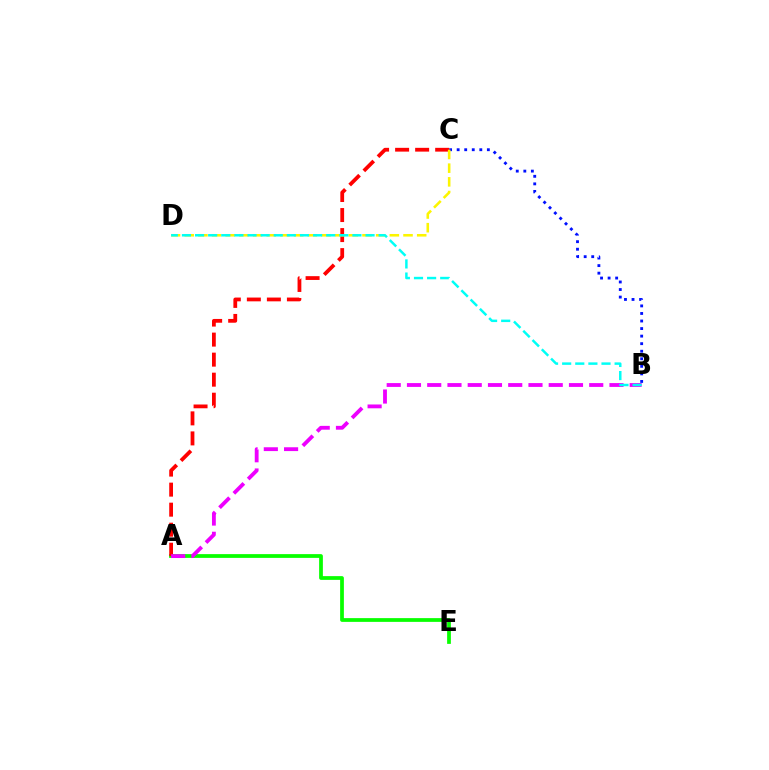{('A', 'E'): [{'color': '#08ff00', 'line_style': 'solid', 'thickness': 2.7}], ('B', 'C'): [{'color': '#0010ff', 'line_style': 'dotted', 'thickness': 2.05}], ('A', 'C'): [{'color': '#ff0000', 'line_style': 'dashed', 'thickness': 2.72}], ('A', 'B'): [{'color': '#ee00ff', 'line_style': 'dashed', 'thickness': 2.75}], ('C', 'D'): [{'color': '#fcf500', 'line_style': 'dashed', 'thickness': 1.86}], ('B', 'D'): [{'color': '#00fff6', 'line_style': 'dashed', 'thickness': 1.78}]}